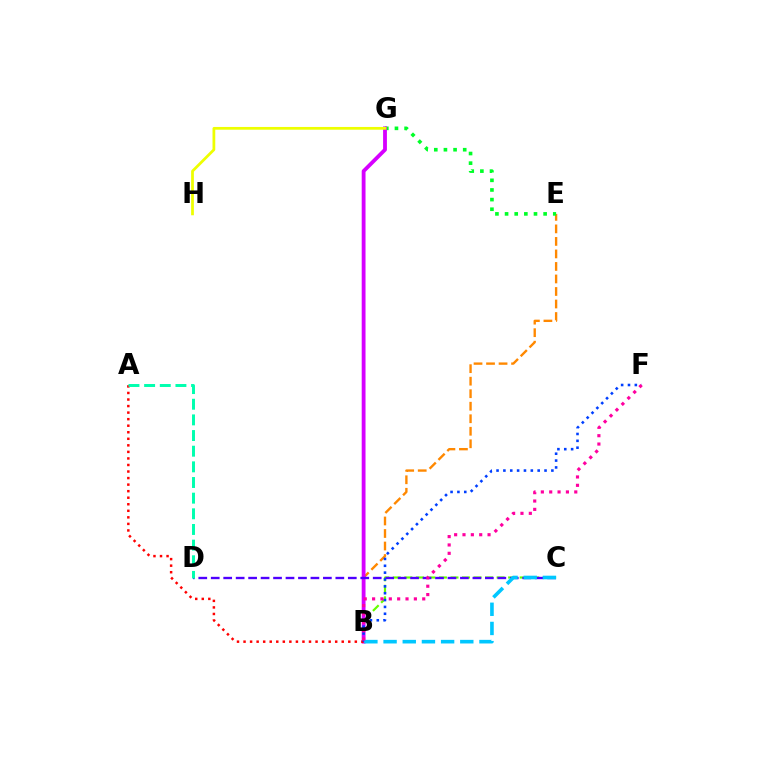{('B', 'E'): [{'color': '#ff8800', 'line_style': 'dashed', 'thickness': 1.7}], ('B', 'C'): [{'color': '#66ff00', 'line_style': 'dashed', 'thickness': 1.57}, {'color': '#00c7ff', 'line_style': 'dashed', 'thickness': 2.61}], ('E', 'G'): [{'color': '#00ff27', 'line_style': 'dotted', 'thickness': 2.62}], ('B', 'G'): [{'color': '#d600ff', 'line_style': 'solid', 'thickness': 2.75}], ('G', 'H'): [{'color': '#eeff00', 'line_style': 'solid', 'thickness': 1.99}], ('C', 'D'): [{'color': '#4f00ff', 'line_style': 'dashed', 'thickness': 1.69}], ('A', 'B'): [{'color': '#ff0000', 'line_style': 'dotted', 'thickness': 1.78}], ('A', 'D'): [{'color': '#00ffaf', 'line_style': 'dashed', 'thickness': 2.13}], ('B', 'F'): [{'color': '#003fff', 'line_style': 'dotted', 'thickness': 1.86}, {'color': '#ff00a0', 'line_style': 'dotted', 'thickness': 2.27}]}